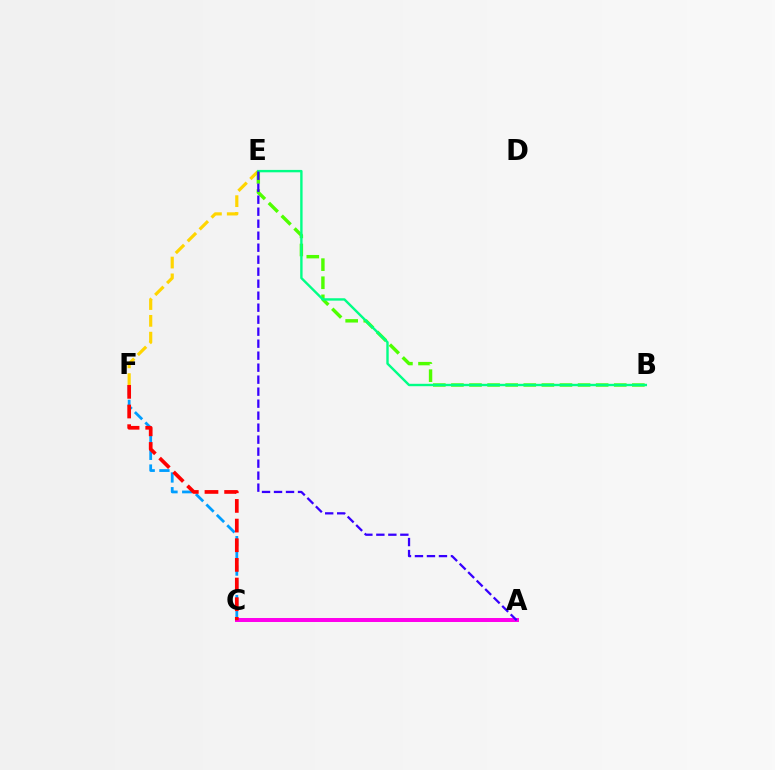{('E', 'F'): [{'color': '#ffd500', 'line_style': 'dashed', 'thickness': 2.28}], ('C', 'F'): [{'color': '#009eff', 'line_style': 'dashed', 'thickness': 2.0}, {'color': '#ff0000', 'line_style': 'dashed', 'thickness': 2.67}], ('B', 'E'): [{'color': '#4fff00', 'line_style': 'dashed', 'thickness': 2.46}, {'color': '#00ff86', 'line_style': 'solid', 'thickness': 1.73}], ('A', 'C'): [{'color': '#ff00ed', 'line_style': 'solid', 'thickness': 2.87}], ('A', 'E'): [{'color': '#3700ff', 'line_style': 'dashed', 'thickness': 1.63}]}